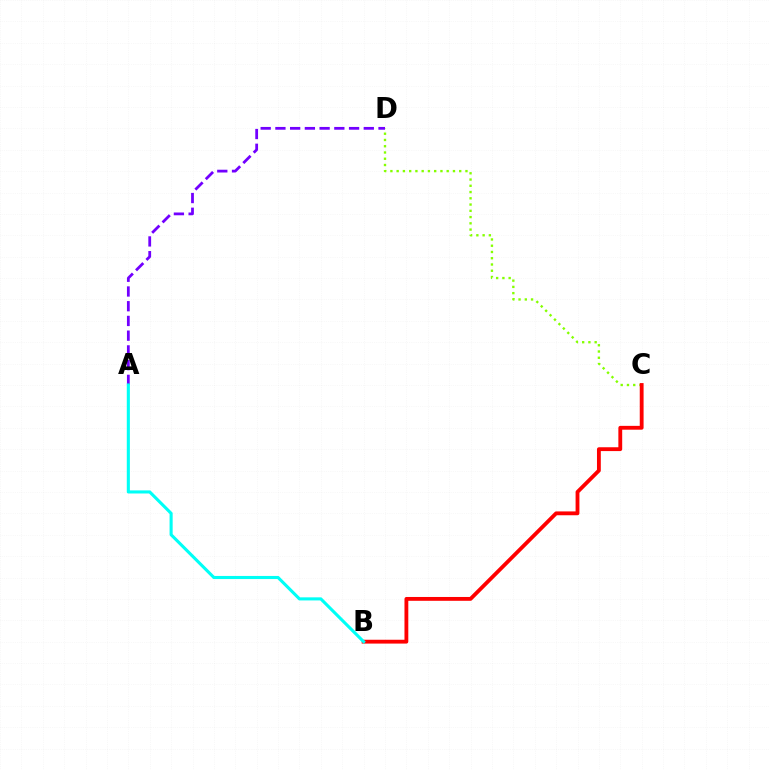{('C', 'D'): [{'color': '#84ff00', 'line_style': 'dotted', 'thickness': 1.7}], ('A', 'D'): [{'color': '#7200ff', 'line_style': 'dashed', 'thickness': 2.0}], ('B', 'C'): [{'color': '#ff0000', 'line_style': 'solid', 'thickness': 2.76}], ('A', 'B'): [{'color': '#00fff6', 'line_style': 'solid', 'thickness': 2.23}]}